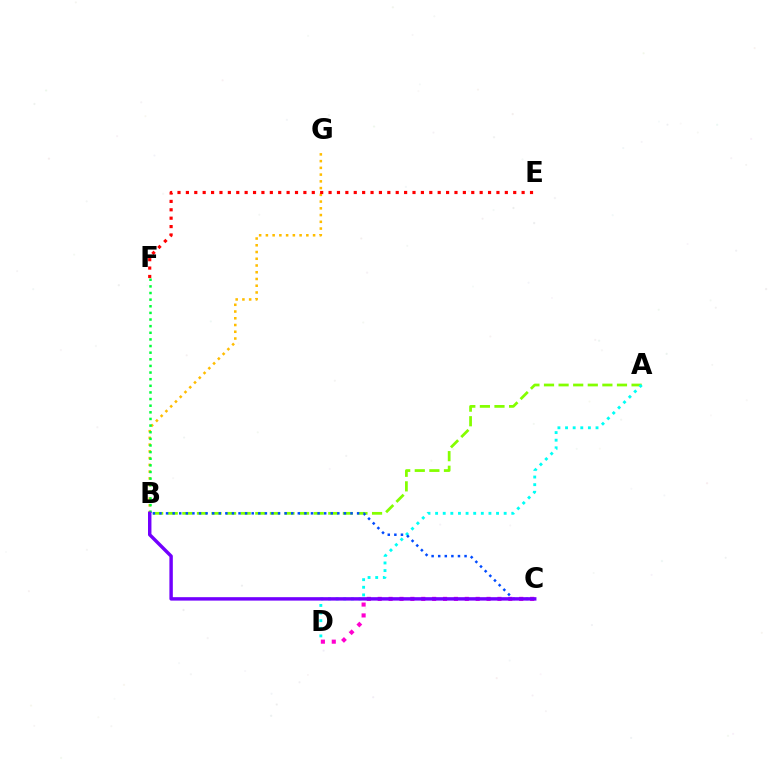{('A', 'B'): [{'color': '#84ff00', 'line_style': 'dashed', 'thickness': 1.98}], ('B', 'G'): [{'color': '#ffbd00', 'line_style': 'dotted', 'thickness': 1.83}], ('A', 'D'): [{'color': '#00fff6', 'line_style': 'dotted', 'thickness': 2.07}], ('E', 'F'): [{'color': '#ff0000', 'line_style': 'dotted', 'thickness': 2.28}], ('B', 'F'): [{'color': '#00ff39', 'line_style': 'dotted', 'thickness': 1.8}], ('B', 'C'): [{'color': '#004bff', 'line_style': 'dotted', 'thickness': 1.79}, {'color': '#7200ff', 'line_style': 'solid', 'thickness': 2.47}], ('C', 'D'): [{'color': '#ff00cf', 'line_style': 'dotted', 'thickness': 2.96}]}